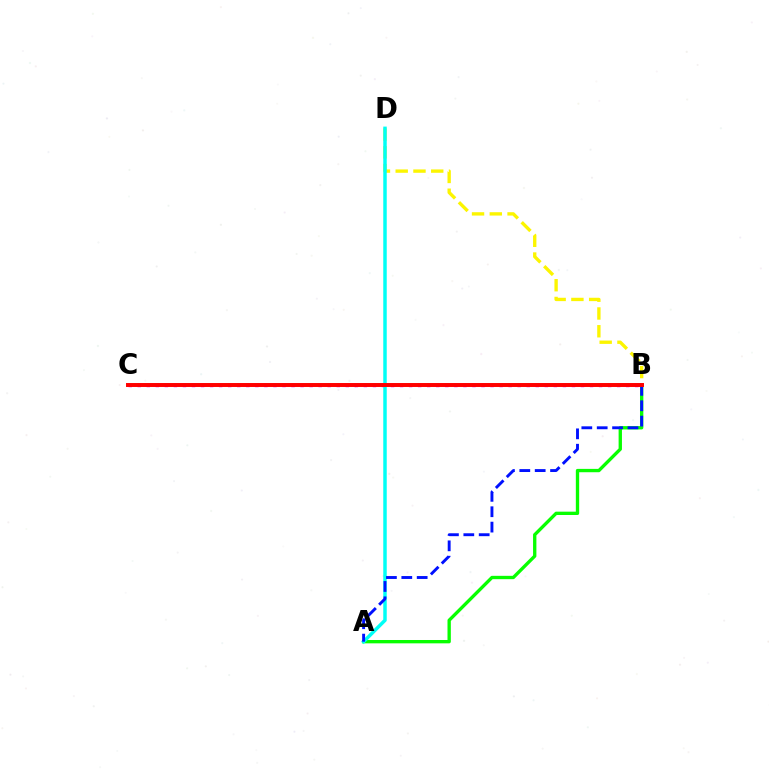{('B', 'D'): [{'color': '#fcf500', 'line_style': 'dashed', 'thickness': 2.41}], ('B', 'C'): [{'color': '#ee00ff', 'line_style': 'dotted', 'thickness': 2.46}, {'color': '#ff0000', 'line_style': 'solid', 'thickness': 2.84}], ('A', 'B'): [{'color': '#08ff00', 'line_style': 'solid', 'thickness': 2.4}, {'color': '#0010ff', 'line_style': 'dashed', 'thickness': 2.09}], ('A', 'D'): [{'color': '#00fff6', 'line_style': 'solid', 'thickness': 2.5}]}